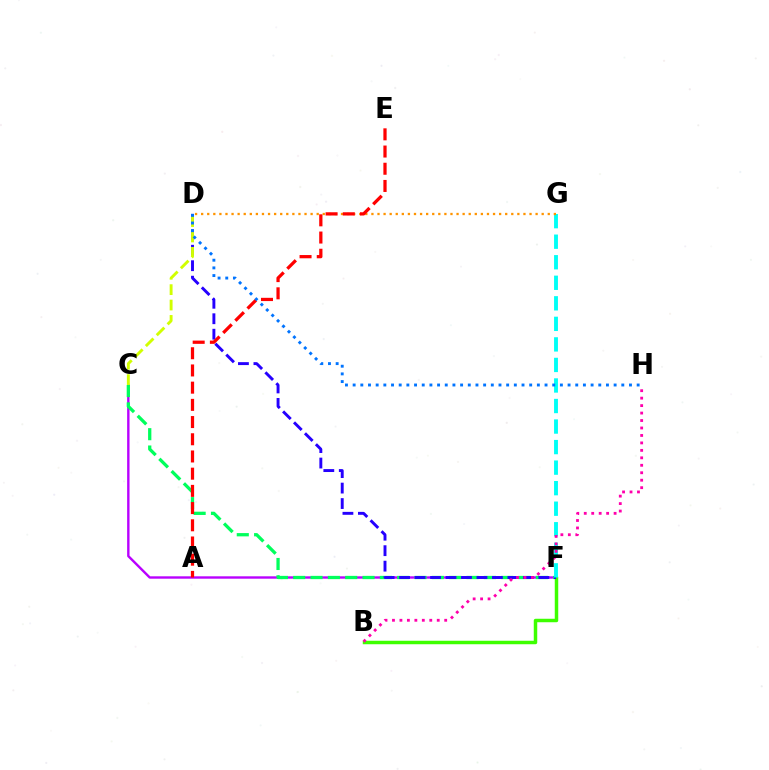{('C', 'F'): [{'color': '#b900ff', 'line_style': 'solid', 'thickness': 1.72}, {'color': '#00ff5c', 'line_style': 'dashed', 'thickness': 2.35}], ('B', 'F'): [{'color': '#3dff00', 'line_style': 'solid', 'thickness': 2.5}], ('D', 'F'): [{'color': '#2500ff', 'line_style': 'dashed', 'thickness': 2.1}], ('F', 'G'): [{'color': '#00fff6', 'line_style': 'dashed', 'thickness': 2.79}], ('D', 'G'): [{'color': '#ff9400', 'line_style': 'dotted', 'thickness': 1.65}], ('C', 'D'): [{'color': '#d1ff00', 'line_style': 'dashed', 'thickness': 2.09}], ('A', 'E'): [{'color': '#ff0000', 'line_style': 'dashed', 'thickness': 2.34}], ('B', 'H'): [{'color': '#ff00ac', 'line_style': 'dotted', 'thickness': 2.03}], ('D', 'H'): [{'color': '#0074ff', 'line_style': 'dotted', 'thickness': 2.09}]}